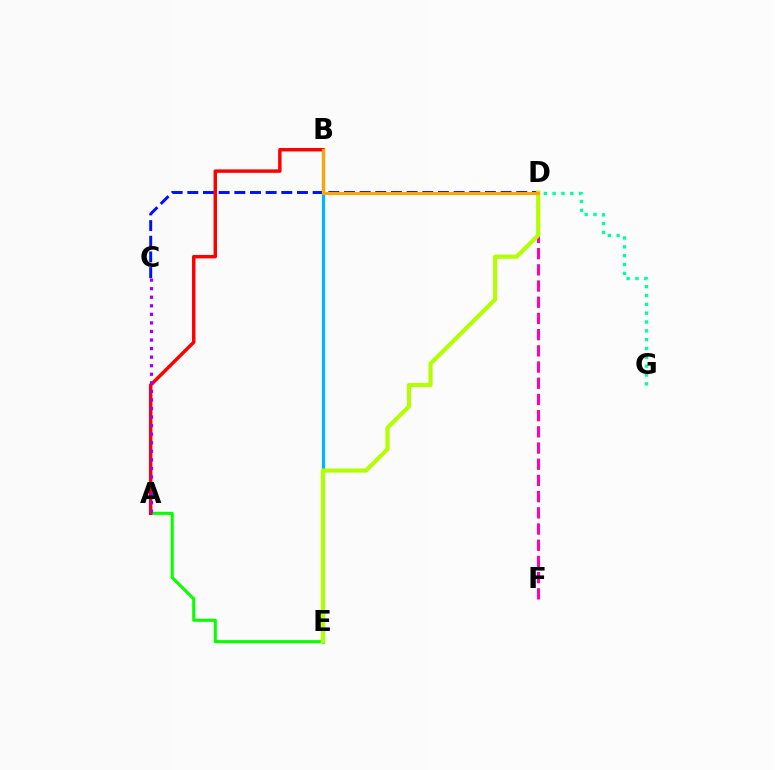{('A', 'E'): [{'color': '#08ff00', 'line_style': 'solid', 'thickness': 2.22}], ('C', 'D'): [{'color': '#0010ff', 'line_style': 'dashed', 'thickness': 2.13}], ('D', 'F'): [{'color': '#ff00bd', 'line_style': 'dashed', 'thickness': 2.2}], ('B', 'E'): [{'color': '#00b5ff', 'line_style': 'solid', 'thickness': 2.32}], ('A', 'B'): [{'color': '#ff0000', 'line_style': 'solid', 'thickness': 2.49}], ('A', 'C'): [{'color': '#9b00ff', 'line_style': 'dotted', 'thickness': 2.33}], ('D', 'E'): [{'color': '#b3ff00', 'line_style': 'solid', 'thickness': 2.97}], ('D', 'G'): [{'color': '#00ff9d', 'line_style': 'dotted', 'thickness': 2.4}], ('B', 'D'): [{'color': '#ffa500', 'line_style': 'solid', 'thickness': 2.29}]}